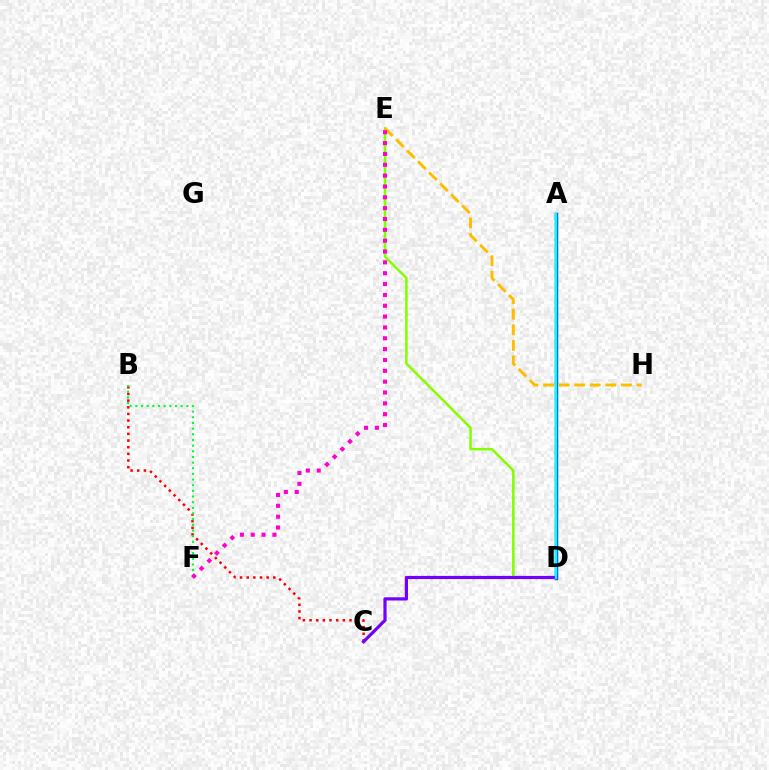{('B', 'C'): [{'color': '#ff0000', 'line_style': 'dotted', 'thickness': 1.81}], ('D', 'E'): [{'color': '#84ff00', 'line_style': 'solid', 'thickness': 1.82}], ('A', 'D'): [{'color': '#004bff', 'line_style': 'solid', 'thickness': 2.48}, {'color': '#00fff6', 'line_style': 'solid', 'thickness': 1.71}], ('E', 'H'): [{'color': '#ffbd00', 'line_style': 'dashed', 'thickness': 2.12}], ('C', 'D'): [{'color': '#7200ff', 'line_style': 'solid', 'thickness': 2.31}], ('B', 'F'): [{'color': '#00ff39', 'line_style': 'dotted', 'thickness': 1.54}], ('E', 'F'): [{'color': '#ff00cf', 'line_style': 'dotted', 'thickness': 2.95}]}